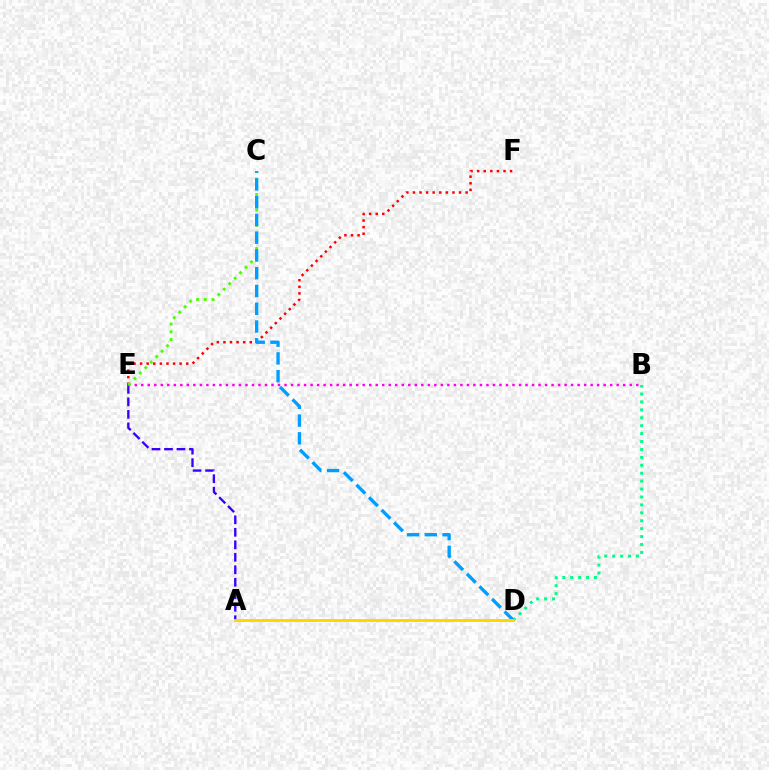{('A', 'E'): [{'color': '#3700ff', 'line_style': 'dashed', 'thickness': 1.7}], ('E', 'F'): [{'color': '#ff0000', 'line_style': 'dotted', 'thickness': 1.79}], ('B', 'E'): [{'color': '#ff00ed', 'line_style': 'dotted', 'thickness': 1.77}], ('C', 'E'): [{'color': '#4fff00', 'line_style': 'dotted', 'thickness': 2.1}], ('B', 'D'): [{'color': '#00ff86', 'line_style': 'dotted', 'thickness': 2.15}], ('C', 'D'): [{'color': '#009eff', 'line_style': 'dashed', 'thickness': 2.41}], ('A', 'D'): [{'color': '#ffd500', 'line_style': 'solid', 'thickness': 2.06}]}